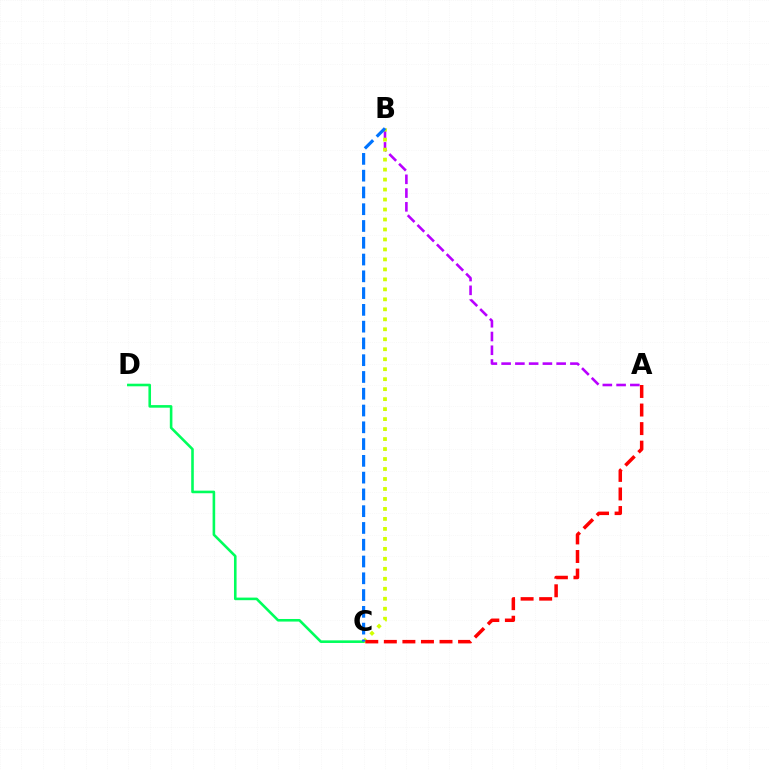{('A', 'B'): [{'color': '#b900ff', 'line_style': 'dashed', 'thickness': 1.87}], ('C', 'D'): [{'color': '#00ff5c', 'line_style': 'solid', 'thickness': 1.87}], ('B', 'C'): [{'color': '#d1ff00', 'line_style': 'dotted', 'thickness': 2.71}, {'color': '#0074ff', 'line_style': 'dashed', 'thickness': 2.28}], ('A', 'C'): [{'color': '#ff0000', 'line_style': 'dashed', 'thickness': 2.52}]}